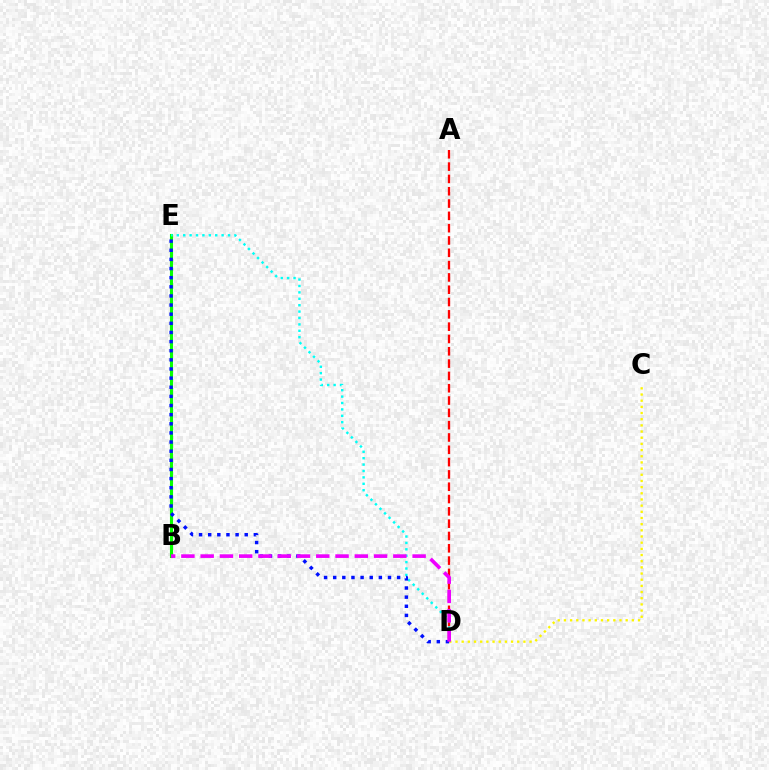{('B', 'E'): [{'color': '#08ff00', 'line_style': 'solid', 'thickness': 2.23}], ('A', 'D'): [{'color': '#ff0000', 'line_style': 'dashed', 'thickness': 1.67}], ('C', 'D'): [{'color': '#fcf500', 'line_style': 'dotted', 'thickness': 1.68}], ('D', 'E'): [{'color': '#00fff6', 'line_style': 'dotted', 'thickness': 1.74}, {'color': '#0010ff', 'line_style': 'dotted', 'thickness': 2.48}], ('B', 'D'): [{'color': '#ee00ff', 'line_style': 'dashed', 'thickness': 2.62}]}